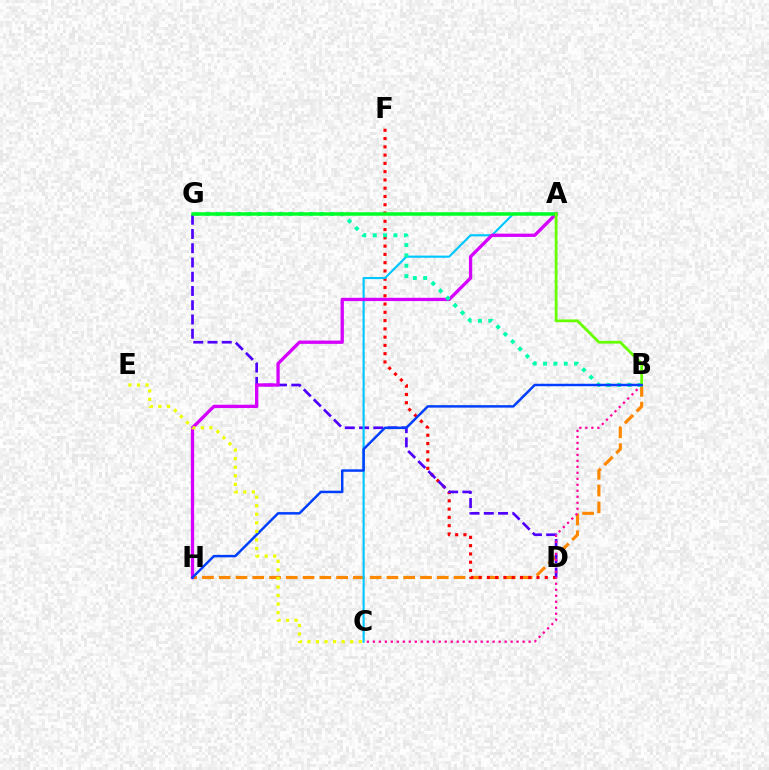{('B', 'H'): [{'color': '#ff8800', 'line_style': 'dashed', 'thickness': 2.28}, {'color': '#003fff', 'line_style': 'solid', 'thickness': 1.79}], ('D', 'F'): [{'color': '#ff0000', 'line_style': 'dotted', 'thickness': 2.25}], ('D', 'G'): [{'color': '#4f00ff', 'line_style': 'dashed', 'thickness': 1.94}], ('A', 'C'): [{'color': '#00c7ff', 'line_style': 'solid', 'thickness': 1.55}], ('B', 'C'): [{'color': '#ff00a0', 'line_style': 'dotted', 'thickness': 1.63}], ('A', 'H'): [{'color': '#d600ff', 'line_style': 'solid', 'thickness': 2.37}], ('B', 'G'): [{'color': '#00ffaf', 'line_style': 'dotted', 'thickness': 2.81}], ('A', 'G'): [{'color': '#00ff27', 'line_style': 'solid', 'thickness': 2.53}], ('A', 'B'): [{'color': '#66ff00', 'line_style': 'solid', 'thickness': 2.0}], ('C', 'E'): [{'color': '#eeff00', 'line_style': 'dotted', 'thickness': 2.32}]}